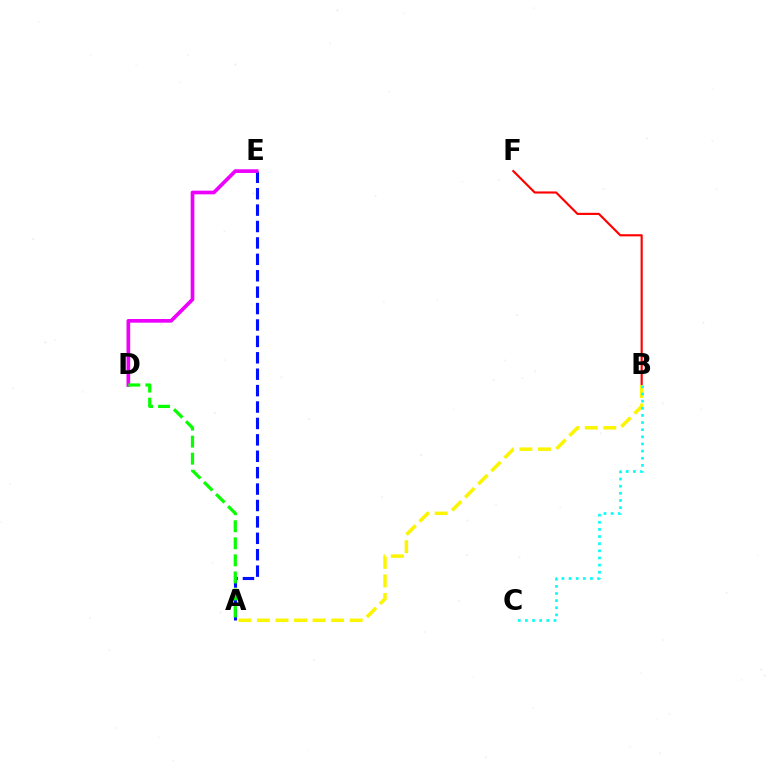{('A', 'E'): [{'color': '#0010ff', 'line_style': 'dashed', 'thickness': 2.23}], ('B', 'F'): [{'color': '#ff0000', 'line_style': 'solid', 'thickness': 1.54}], ('D', 'E'): [{'color': '#ee00ff', 'line_style': 'solid', 'thickness': 2.65}], ('A', 'B'): [{'color': '#fcf500', 'line_style': 'dashed', 'thickness': 2.52}], ('B', 'C'): [{'color': '#00fff6', 'line_style': 'dotted', 'thickness': 1.94}], ('A', 'D'): [{'color': '#08ff00', 'line_style': 'dashed', 'thickness': 2.32}]}